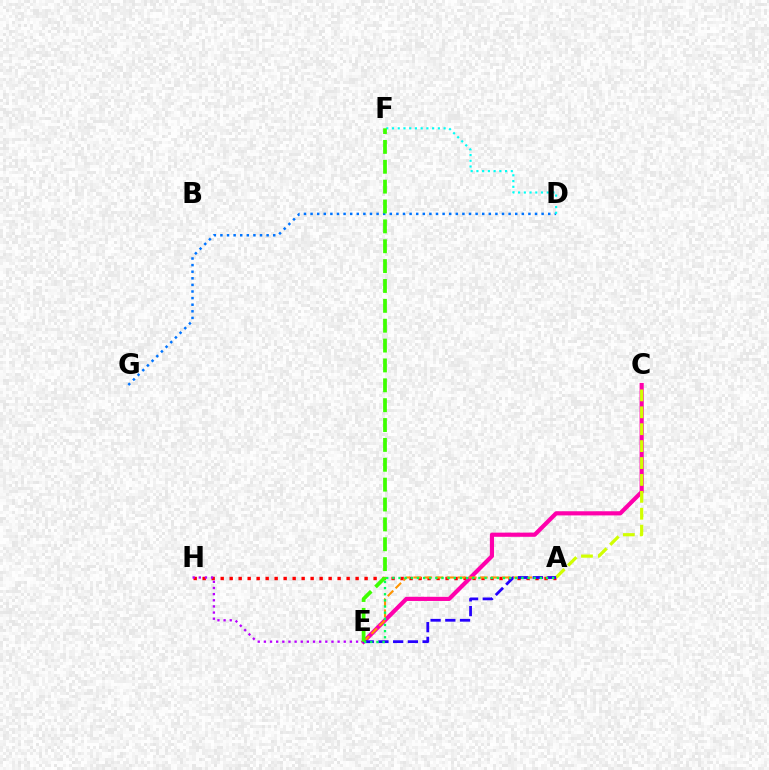{('A', 'H'): [{'color': '#ff0000', 'line_style': 'dotted', 'thickness': 2.44}], ('D', 'G'): [{'color': '#0074ff', 'line_style': 'dotted', 'thickness': 1.79}], ('C', 'E'): [{'color': '#ff00ac', 'line_style': 'solid', 'thickness': 2.99}], ('D', 'F'): [{'color': '#00fff6', 'line_style': 'dotted', 'thickness': 1.56}], ('A', 'E'): [{'color': '#ff9400', 'line_style': 'dashed', 'thickness': 1.51}, {'color': '#2500ff', 'line_style': 'dashed', 'thickness': 2.0}, {'color': '#00ff5c', 'line_style': 'dotted', 'thickness': 1.67}], ('E', 'H'): [{'color': '#b900ff', 'line_style': 'dotted', 'thickness': 1.67}], ('A', 'C'): [{'color': '#d1ff00', 'line_style': 'dashed', 'thickness': 2.3}], ('E', 'F'): [{'color': '#3dff00', 'line_style': 'dashed', 'thickness': 2.7}]}